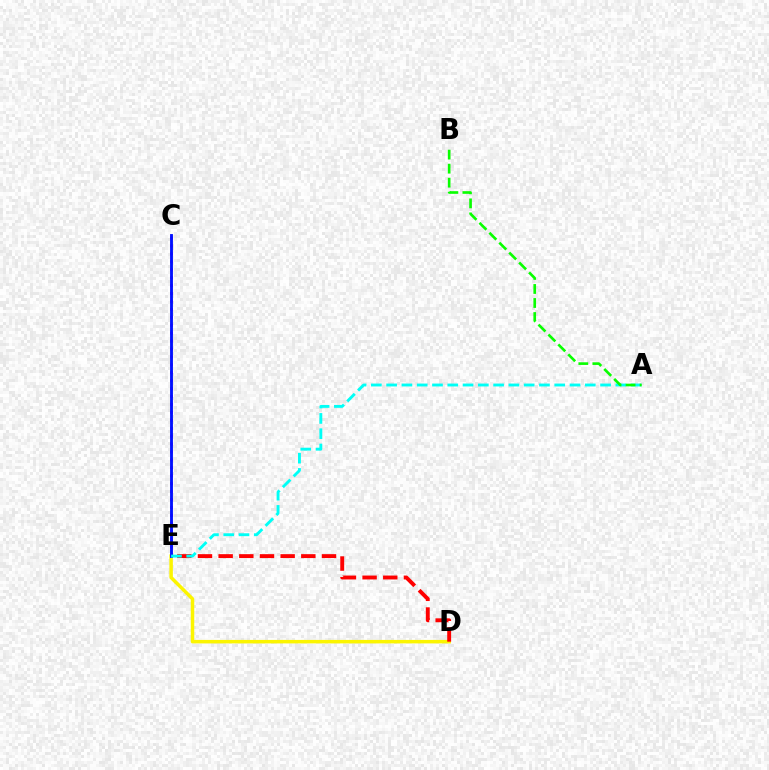{('C', 'E'): [{'color': '#ee00ff', 'line_style': 'dotted', 'thickness': 2.15}, {'color': '#0010ff', 'line_style': 'solid', 'thickness': 2.05}], ('D', 'E'): [{'color': '#fcf500', 'line_style': 'solid', 'thickness': 2.51}, {'color': '#ff0000', 'line_style': 'dashed', 'thickness': 2.81}], ('A', 'E'): [{'color': '#00fff6', 'line_style': 'dashed', 'thickness': 2.08}], ('A', 'B'): [{'color': '#08ff00', 'line_style': 'dashed', 'thickness': 1.91}]}